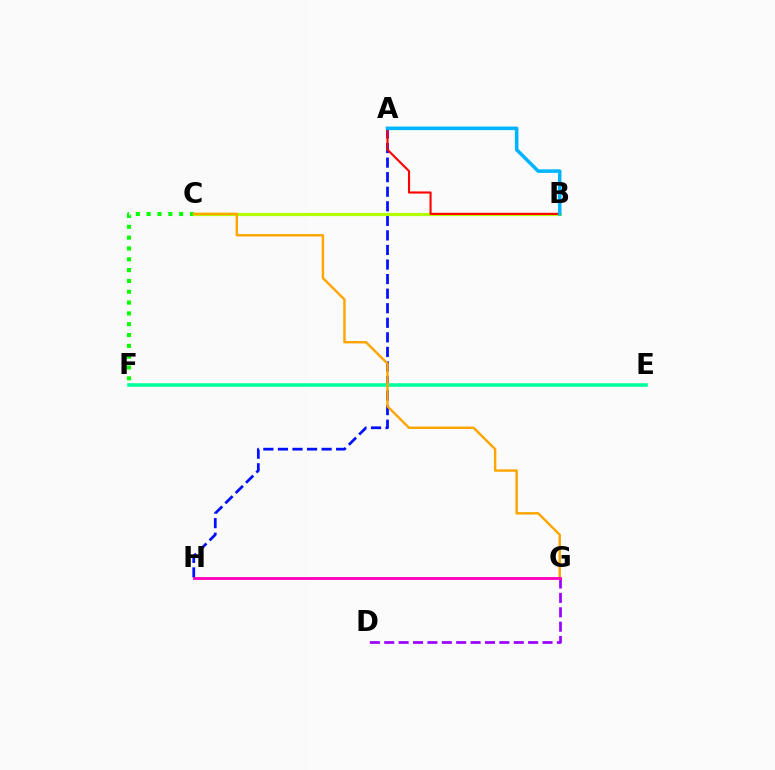{('A', 'H'): [{'color': '#0010ff', 'line_style': 'dashed', 'thickness': 1.98}], ('C', 'F'): [{'color': '#08ff00', 'line_style': 'dotted', 'thickness': 2.94}], ('B', 'C'): [{'color': '#b3ff00', 'line_style': 'solid', 'thickness': 2.28}], ('E', 'F'): [{'color': '#00ff9d', 'line_style': 'solid', 'thickness': 2.57}], ('A', 'B'): [{'color': '#ff0000', 'line_style': 'solid', 'thickness': 1.53}, {'color': '#00b5ff', 'line_style': 'solid', 'thickness': 2.56}], ('C', 'G'): [{'color': '#ffa500', 'line_style': 'solid', 'thickness': 1.75}], ('D', 'G'): [{'color': '#9b00ff', 'line_style': 'dashed', 'thickness': 1.95}], ('G', 'H'): [{'color': '#ff00bd', 'line_style': 'solid', 'thickness': 2.05}]}